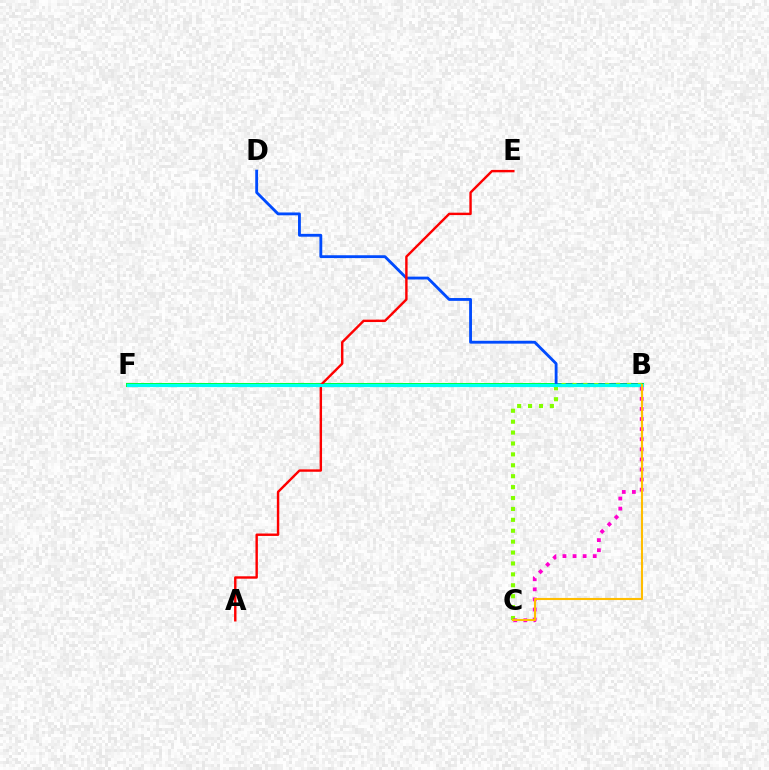{('B', 'F'): [{'color': '#7200ff', 'line_style': 'solid', 'thickness': 1.54}, {'color': '#00ff39', 'line_style': 'solid', 'thickness': 2.89}, {'color': '#00fff6', 'line_style': 'solid', 'thickness': 2.28}], ('B', 'D'): [{'color': '#004bff', 'line_style': 'solid', 'thickness': 2.04}], ('B', 'C'): [{'color': '#84ff00', 'line_style': 'dotted', 'thickness': 2.96}, {'color': '#ff00cf', 'line_style': 'dotted', 'thickness': 2.74}, {'color': '#ffbd00', 'line_style': 'solid', 'thickness': 1.53}], ('A', 'E'): [{'color': '#ff0000', 'line_style': 'solid', 'thickness': 1.74}]}